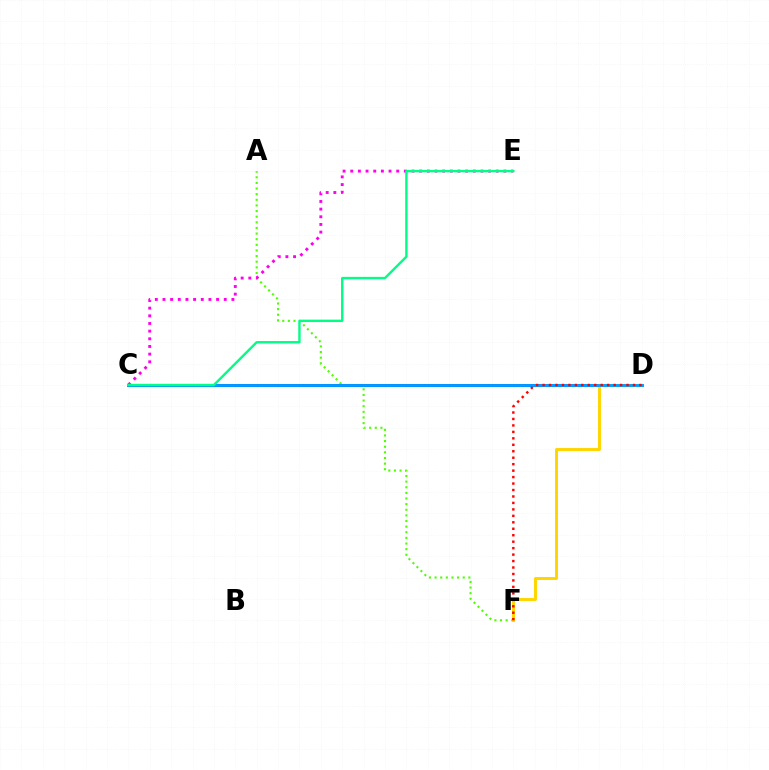{('A', 'F'): [{'color': '#4fff00', 'line_style': 'dotted', 'thickness': 1.53}], ('C', 'D'): [{'color': '#3700ff', 'line_style': 'solid', 'thickness': 2.11}, {'color': '#009eff', 'line_style': 'solid', 'thickness': 2.08}], ('D', 'F'): [{'color': '#ffd500', 'line_style': 'solid', 'thickness': 2.12}, {'color': '#ff0000', 'line_style': 'dotted', 'thickness': 1.75}], ('C', 'E'): [{'color': '#ff00ed', 'line_style': 'dotted', 'thickness': 2.08}, {'color': '#00ff86', 'line_style': 'solid', 'thickness': 1.72}]}